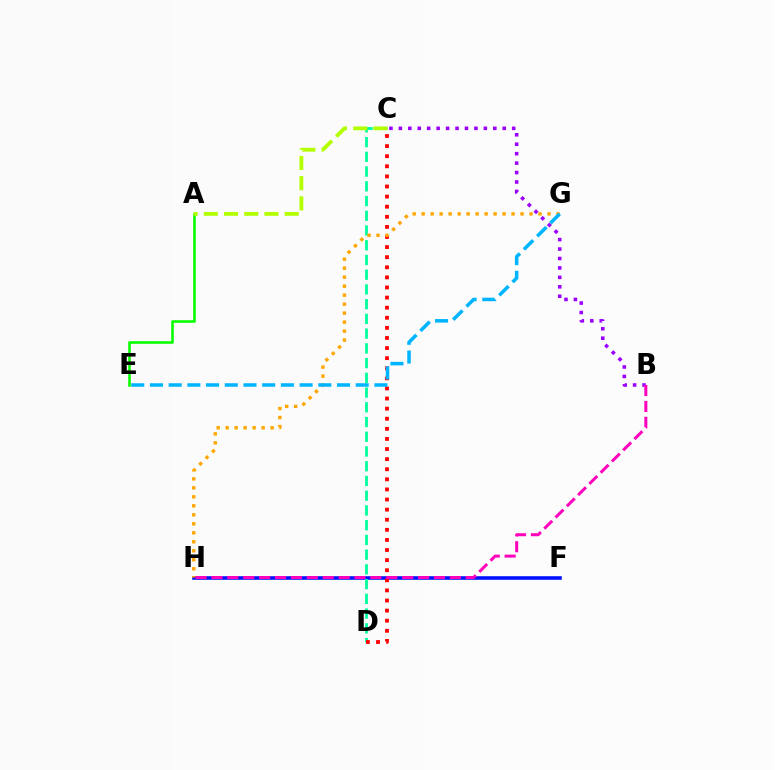{('F', 'H'): [{'color': '#0010ff', 'line_style': 'solid', 'thickness': 2.57}], ('C', 'D'): [{'color': '#00ff9d', 'line_style': 'dashed', 'thickness': 2.0}, {'color': '#ff0000', 'line_style': 'dotted', 'thickness': 2.74}], ('G', 'H'): [{'color': '#ffa500', 'line_style': 'dotted', 'thickness': 2.44}], ('A', 'E'): [{'color': '#08ff00', 'line_style': 'solid', 'thickness': 1.88}], ('B', 'C'): [{'color': '#9b00ff', 'line_style': 'dotted', 'thickness': 2.57}], ('E', 'G'): [{'color': '#00b5ff', 'line_style': 'dashed', 'thickness': 2.54}], ('B', 'H'): [{'color': '#ff00bd', 'line_style': 'dashed', 'thickness': 2.16}], ('A', 'C'): [{'color': '#b3ff00', 'line_style': 'dashed', 'thickness': 2.75}]}